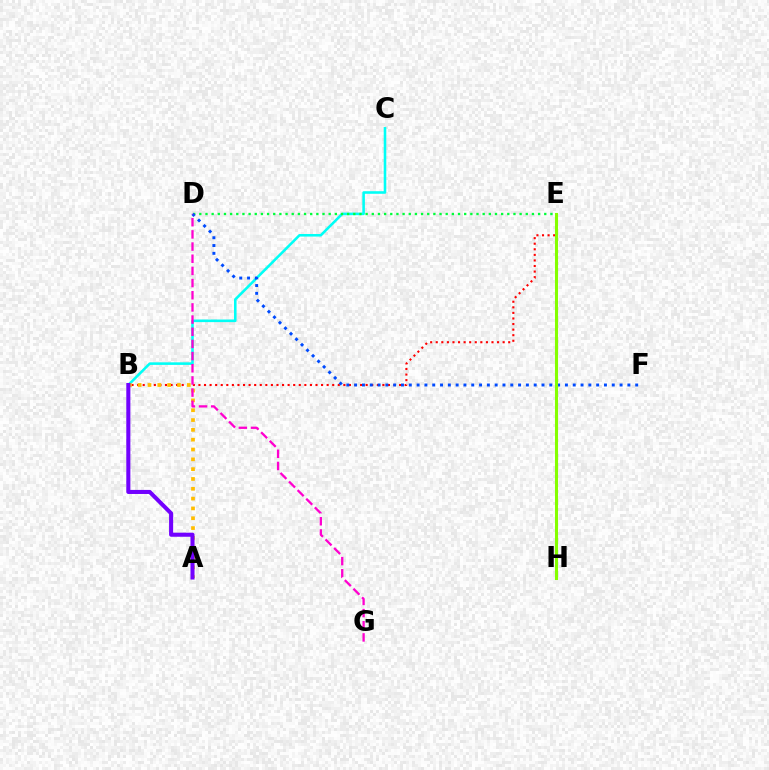{('B', 'E'): [{'color': '#ff0000', 'line_style': 'dotted', 'thickness': 1.51}], ('B', 'C'): [{'color': '#00fff6', 'line_style': 'solid', 'thickness': 1.85}], ('D', 'E'): [{'color': '#00ff39', 'line_style': 'dotted', 'thickness': 1.67}], ('D', 'F'): [{'color': '#004bff', 'line_style': 'dotted', 'thickness': 2.12}], ('E', 'H'): [{'color': '#84ff00', 'line_style': 'solid', 'thickness': 2.21}], ('A', 'B'): [{'color': '#ffbd00', 'line_style': 'dotted', 'thickness': 2.67}, {'color': '#7200ff', 'line_style': 'solid', 'thickness': 2.93}], ('D', 'G'): [{'color': '#ff00cf', 'line_style': 'dashed', 'thickness': 1.65}]}